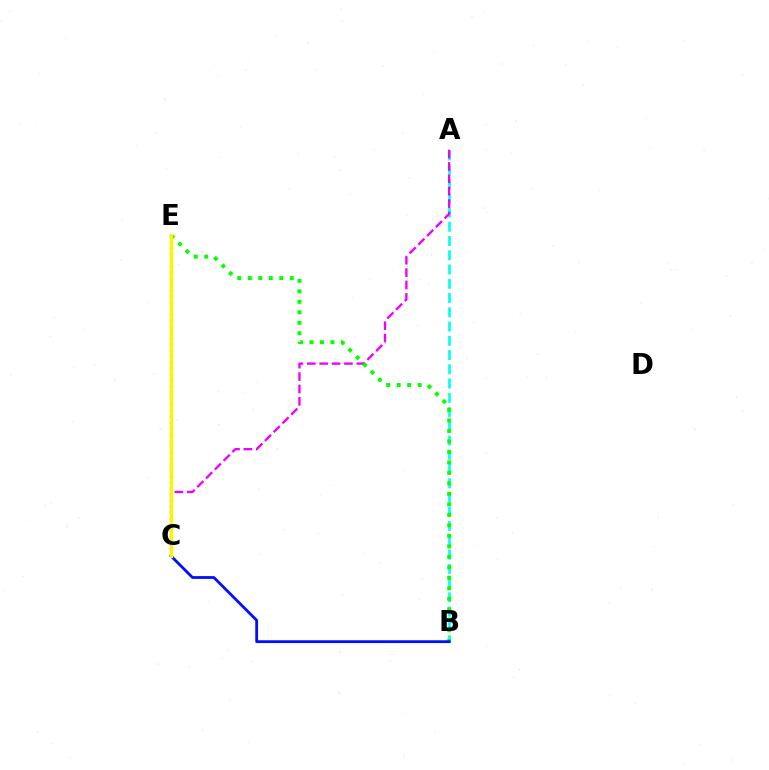{('A', 'B'): [{'color': '#00fff6', 'line_style': 'dashed', 'thickness': 1.94}], ('A', 'C'): [{'color': '#ee00ff', 'line_style': 'dashed', 'thickness': 1.68}], ('C', 'E'): [{'color': '#ff0000', 'line_style': 'dotted', 'thickness': 1.63}, {'color': '#fcf500', 'line_style': 'solid', 'thickness': 2.39}], ('B', 'E'): [{'color': '#08ff00', 'line_style': 'dotted', 'thickness': 2.85}], ('B', 'C'): [{'color': '#0010ff', 'line_style': 'solid', 'thickness': 2.02}]}